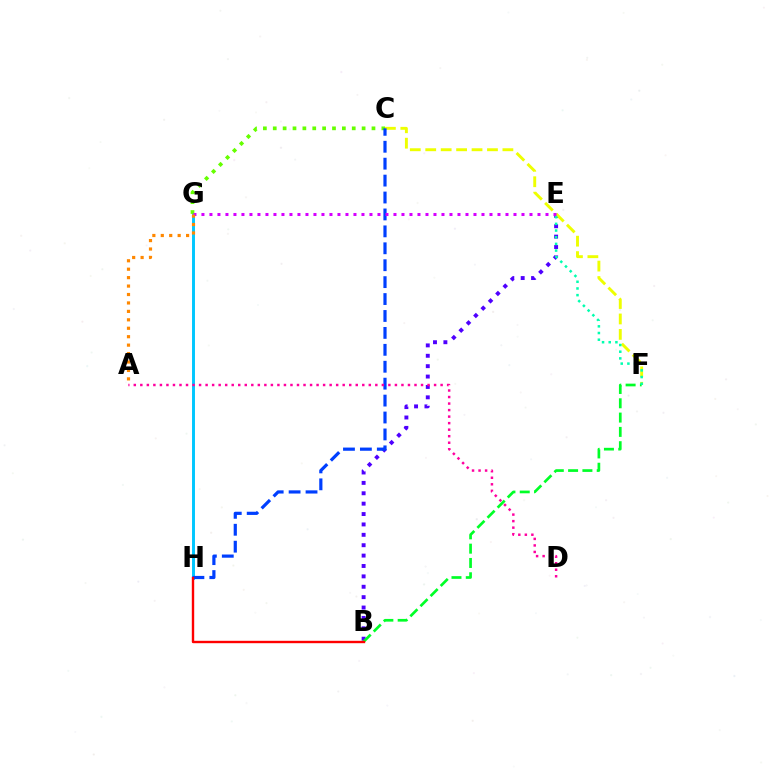{('B', 'E'): [{'color': '#4f00ff', 'line_style': 'dotted', 'thickness': 2.82}], ('G', 'H'): [{'color': '#00c7ff', 'line_style': 'solid', 'thickness': 2.11}], ('C', 'G'): [{'color': '#66ff00', 'line_style': 'dotted', 'thickness': 2.68}], ('C', 'F'): [{'color': '#eeff00', 'line_style': 'dashed', 'thickness': 2.1}], ('C', 'H'): [{'color': '#003fff', 'line_style': 'dashed', 'thickness': 2.3}], ('B', 'F'): [{'color': '#00ff27', 'line_style': 'dashed', 'thickness': 1.94}], ('E', 'F'): [{'color': '#00ffaf', 'line_style': 'dotted', 'thickness': 1.81}], ('B', 'H'): [{'color': '#ff0000', 'line_style': 'solid', 'thickness': 1.72}], ('E', 'G'): [{'color': '#d600ff', 'line_style': 'dotted', 'thickness': 2.17}], ('A', 'D'): [{'color': '#ff00a0', 'line_style': 'dotted', 'thickness': 1.77}], ('A', 'G'): [{'color': '#ff8800', 'line_style': 'dotted', 'thickness': 2.29}]}